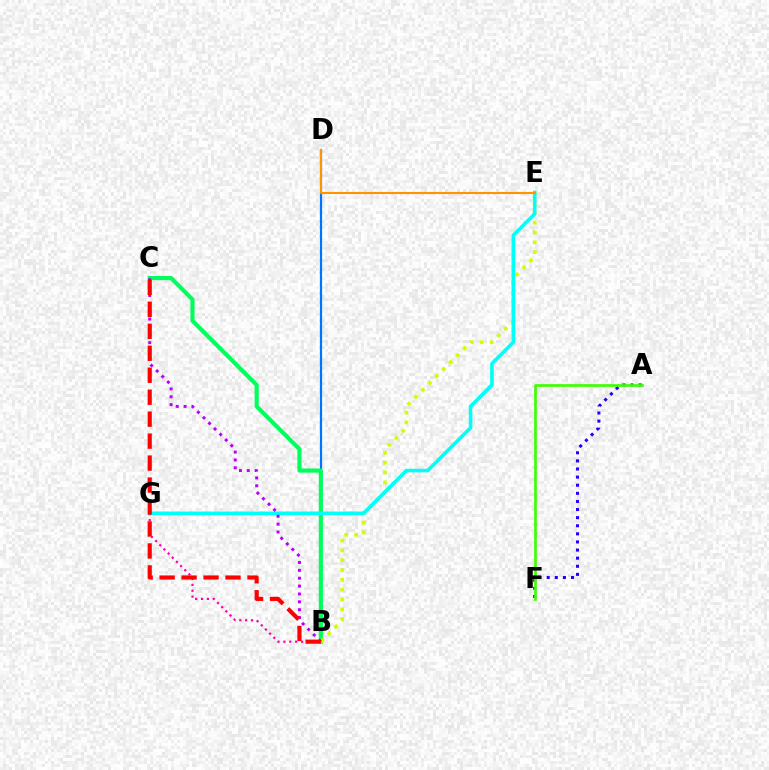{('B', 'D'): [{'color': '#0074ff', 'line_style': 'solid', 'thickness': 1.58}], ('B', 'G'): [{'color': '#ff00ac', 'line_style': 'dotted', 'thickness': 1.6}], ('B', 'C'): [{'color': '#00ff5c', 'line_style': 'solid', 'thickness': 2.99}, {'color': '#b900ff', 'line_style': 'dotted', 'thickness': 2.14}, {'color': '#ff0000', 'line_style': 'dashed', 'thickness': 2.98}], ('A', 'F'): [{'color': '#2500ff', 'line_style': 'dotted', 'thickness': 2.2}, {'color': '#3dff00', 'line_style': 'solid', 'thickness': 1.93}], ('B', 'E'): [{'color': '#d1ff00', 'line_style': 'dotted', 'thickness': 2.67}], ('E', 'G'): [{'color': '#00fff6', 'line_style': 'solid', 'thickness': 2.58}], ('D', 'E'): [{'color': '#ff9400', 'line_style': 'solid', 'thickness': 1.51}]}